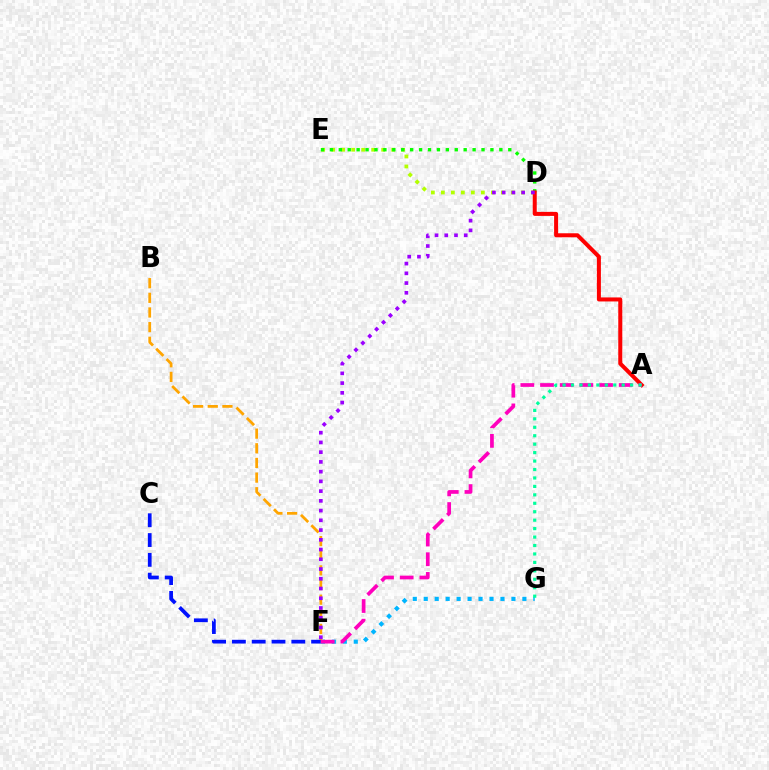{('D', 'E'): [{'color': '#b3ff00', 'line_style': 'dotted', 'thickness': 2.72}, {'color': '#08ff00', 'line_style': 'dotted', 'thickness': 2.42}], ('F', 'G'): [{'color': '#00b5ff', 'line_style': 'dotted', 'thickness': 2.98}], ('B', 'F'): [{'color': '#ffa500', 'line_style': 'dashed', 'thickness': 1.99}], ('A', 'D'): [{'color': '#ff0000', 'line_style': 'solid', 'thickness': 2.89}], ('C', 'F'): [{'color': '#0010ff', 'line_style': 'dashed', 'thickness': 2.69}], ('A', 'F'): [{'color': '#ff00bd', 'line_style': 'dashed', 'thickness': 2.67}], ('A', 'G'): [{'color': '#00ff9d', 'line_style': 'dotted', 'thickness': 2.29}], ('D', 'F'): [{'color': '#9b00ff', 'line_style': 'dotted', 'thickness': 2.65}]}